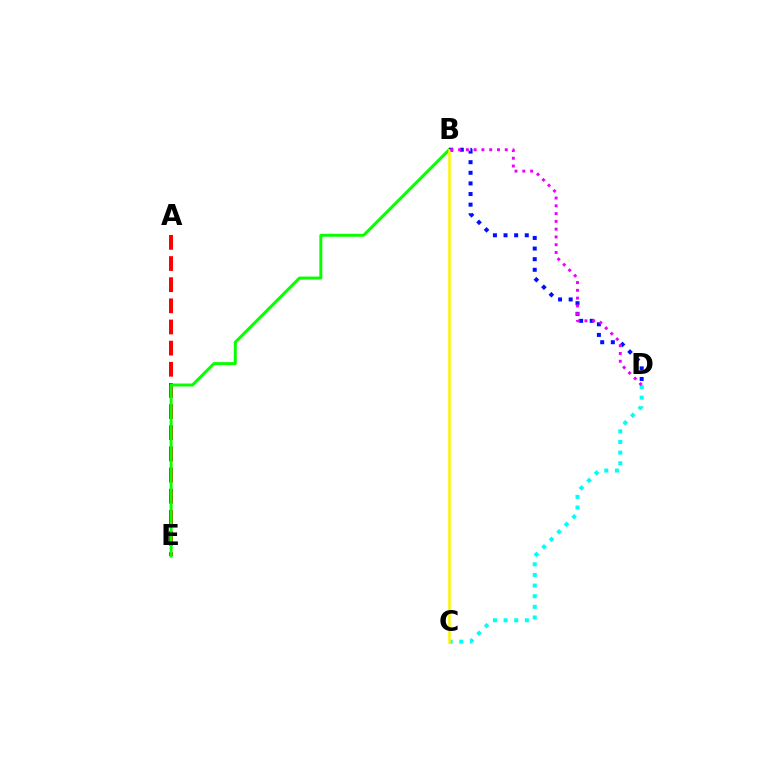{('C', 'D'): [{'color': '#00fff6', 'line_style': 'dotted', 'thickness': 2.89}], ('A', 'E'): [{'color': '#ff0000', 'line_style': 'dashed', 'thickness': 2.87}], ('B', 'E'): [{'color': '#08ff00', 'line_style': 'solid', 'thickness': 2.14}], ('B', 'D'): [{'color': '#0010ff', 'line_style': 'dotted', 'thickness': 2.88}, {'color': '#ee00ff', 'line_style': 'dotted', 'thickness': 2.11}], ('B', 'C'): [{'color': '#fcf500', 'line_style': 'solid', 'thickness': 1.81}]}